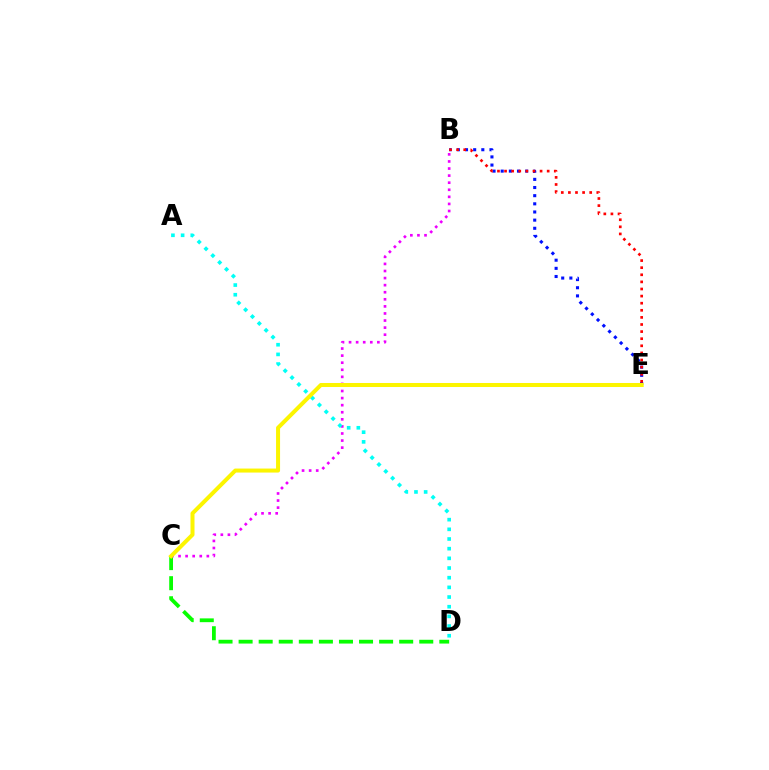{('C', 'D'): [{'color': '#08ff00', 'line_style': 'dashed', 'thickness': 2.73}], ('B', 'E'): [{'color': '#0010ff', 'line_style': 'dotted', 'thickness': 2.22}, {'color': '#ff0000', 'line_style': 'dotted', 'thickness': 1.93}], ('B', 'C'): [{'color': '#ee00ff', 'line_style': 'dotted', 'thickness': 1.92}], ('A', 'D'): [{'color': '#00fff6', 'line_style': 'dotted', 'thickness': 2.63}], ('C', 'E'): [{'color': '#fcf500', 'line_style': 'solid', 'thickness': 2.88}]}